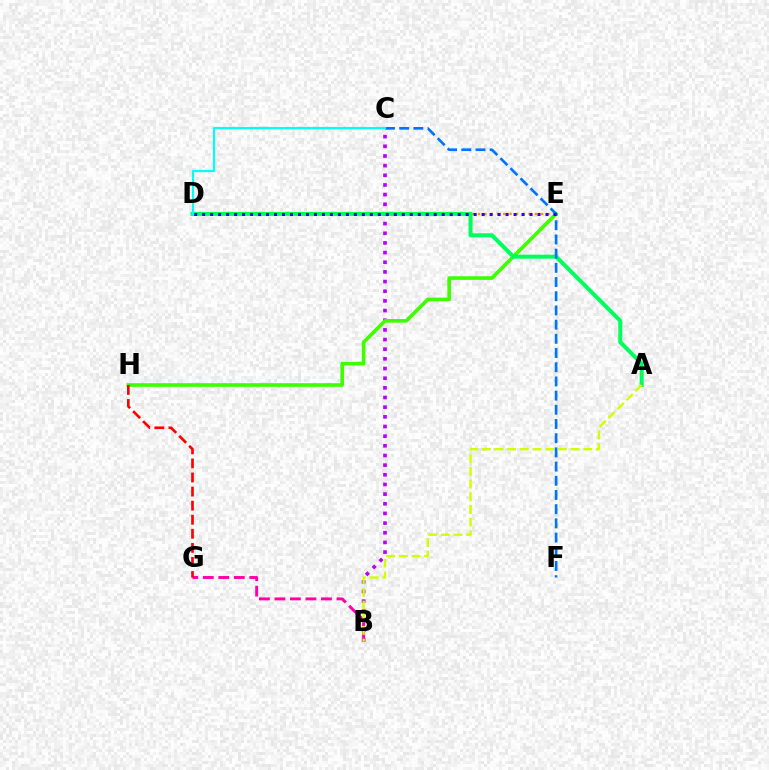{('B', 'C'): [{'color': '#b900ff', 'line_style': 'dotted', 'thickness': 2.62}], ('E', 'H'): [{'color': '#3dff00', 'line_style': 'solid', 'thickness': 2.6}], ('D', 'E'): [{'color': '#ff9400', 'line_style': 'dotted', 'thickness': 1.71}, {'color': '#2500ff', 'line_style': 'dotted', 'thickness': 2.17}], ('B', 'G'): [{'color': '#ff00ac', 'line_style': 'dashed', 'thickness': 2.11}], ('A', 'D'): [{'color': '#00ff5c', 'line_style': 'solid', 'thickness': 2.88}], ('C', 'F'): [{'color': '#0074ff', 'line_style': 'dashed', 'thickness': 1.93}], ('G', 'H'): [{'color': '#ff0000', 'line_style': 'dashed', 'thickness': 1.91}], ('C', 'D'): [{'color': '#00fff6', 'line_style': 'solid', 'thickness': 1.55}], ('A', 'B'): [{'color': '#d1ff00', 'line_style': 'dashed', 'thickness': 1.72}]}